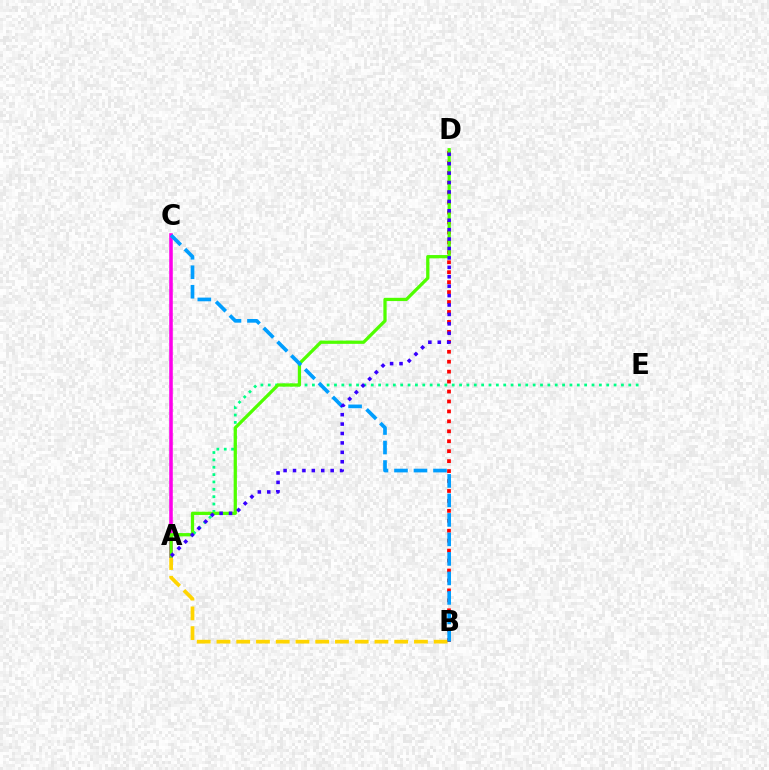{('B', 'D'): [{'color': '#ff0000', 'line_style': 'dotted', 'thickness': 2.7}], ('A', 'E'): [{'color': '#00ff86', 'line_style': 'dotted', 'thickness': 2.0}], ('A', 'B'): [{'color': '#ffd500', 'line_style': 'dashed', 'thickness': 2.68}], ('A', 'C'): [{'color': '#ff00ed', 'line_style': 'solid', 'thickness': 2.57}], ('A', 'D'): [{'color': '#4fff00', 'line_style': 'solid', 'thickness': 2.34}, {'color': '#3700ff', 'line_style': 'dotted', 'thickness': 2.56}], ('B', 'C'): [{'color': '#009eff', 'line_style': 'dashed', 'thickness': 2.65}]}